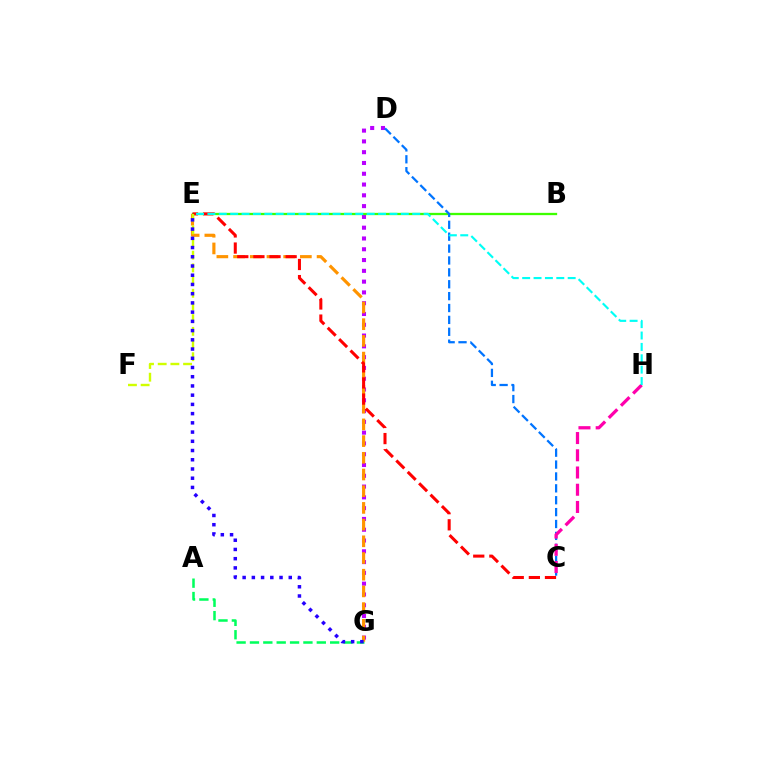{('A', 'G'): [{'color': '#00ff5c', 'line_style': 'dashed', 'thickness': 1.82}], ('D', 'G'): [{'color': '#b900ff', 'line_style': 'dotted', 'thickness': 2.93}], ('B', 'E'): [{'color': '#3dff00', 'line_style': 'solid', 'thickness': 1.65}], ('E', 'G'): [{'color': '#ff9400', 'line_style': 'dashed', 'thickness': 2.27}, {'color': '#2500ff', 'line_style': 'dotted', 'thickness': 2.51}], ('C', 'D'): [{'color': '#0074ff', 'line_style': 'dashed', 'thickness': 1.62}], ('C', 'E'): [{'color': '#ff0000', 'line_style': 'dashed', 'thickness': 2.19}], ('C', 'H'): [{'color': '#ff00ac', 'line_style': 'dashed', 'thickness': 2.34}], ('E', 'F'): [{'color': '#d1ff00', 'line_style': 'dashed', 'thickness': 1.72}], ('E', 'H'): [{'color': '#00fff6', 'line_style': 'dashed', 'thickness': 1.55}]}